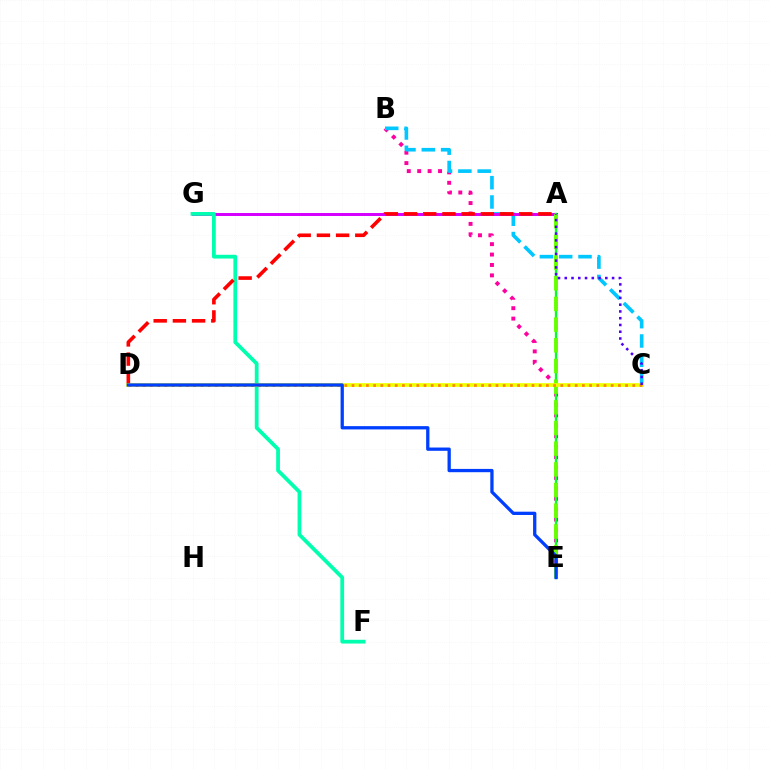{('B', 'E'): [{'color': '#ff00a0', 'line_style': 'dotted', 'thickness': 2.83}], ('B', 'C'): [{'color': '#00c7ff', 'line_style': 'dashed', 'thickness': 2.62}], ('A', 'G'): [{'color': '#d600ff', 'line_style': 'solid', 'thickness': 2.15}], ('A', 'E'): [{'color': '#00ff27', 'line_style': 'solid', 'thickness': 1.69}, {'color': '#66ff00', 'line_style': 'dashed', 'thickness': 2.81}], ('F', 'G'): [{'color': '#00ffaf', 'line_style': 'solid', 'thickness': 2.71}], ('A', 'D'): [{'color': '#ff0000', 'line_style': 'dashed', 'thickness': 2.61}], ('C', 'D'): [{'color': '#eeff00', 'line_style': 'solid', 'thickness': 2.65}, {'color': '#ff8800', 'line_style': 'dotted', 'thickness': 1.96}], ('D', 'E'): [{'color': '#003fff', 'line_style': 'solid', 'thickness': 2.36}], ('A', 'C'): [{'color': '#4f00ff', 'line_style': 'dotted', 'thickness': 1.84}]}